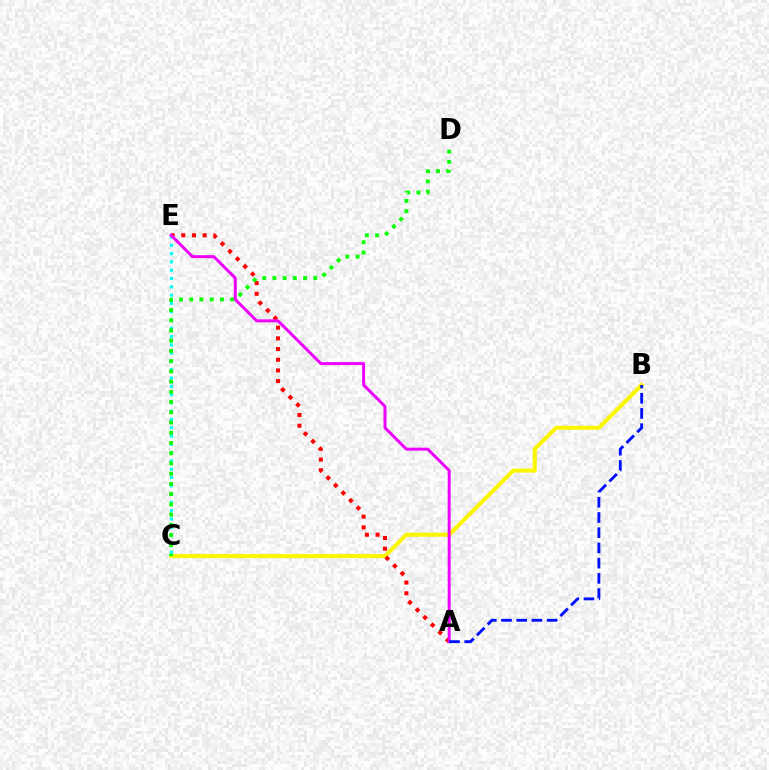{('C', 'E'): [{'color': '#00fff6', 'line_style': 'dotted', 'thickness': 2.25}], ('B', 'C'): [{'color': '#fcf500', 'line_style': 'solid', 'thickness': 2.9}], ('A', 'E'): [{'color': '#ff0000', 'line_style': 'dotted', 'thickness': 2.9}, {'color': '#ee00ff', 'line_style': 'solid', 'thickness': 2.14}], ('C', 'D'): [{'color': '#08ff00', 'line_style': 'dotted', 'thickness': 2.78}], ('A', 'B'): [{'color': '#0010ff', 'line_style': 'dashed', 'thickness': 2.07}]}